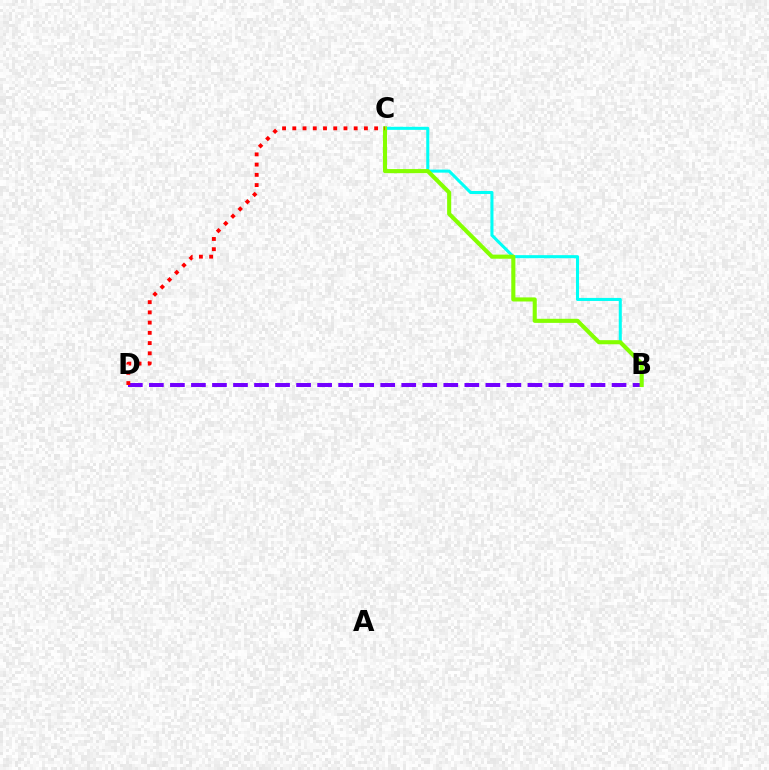{('B', 'D'): [{'color': '#7200ff', 'line_style': 'dashed', 'thickness': 2.86}], ('B', 'C'): [{'color': '#00fff6', 'line_style': 'solid', 'thickness': 2.19}, {'color': '#84ff00', 'line_style': 'solid', 'thickness': 2.94}], ('C', 'D'): [{'color': '#ff0000', 'line_style': 'dotted', 'thickness': 2.78}]}